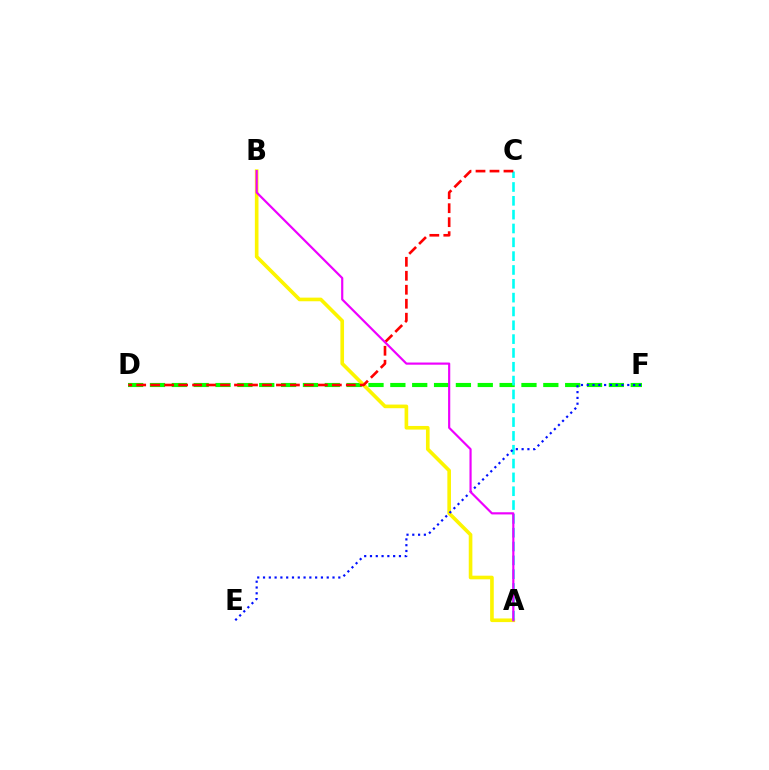{('D', 'F'): [{'color': '#08ff00', 'line_style': 'dashed', 'thickness': 2.97}], ('A', 'B'): [{'color': '#fcf500', 'line_style': 'solid', 'thickness': 2.62}, {'color': '#ee00ff', 'line_style': 'solid', 'thickness': 1.57}], ('A', 'C'): [{'color': '#00fff6', 'line_style': 'dashed', 'thickness': 1.88}], ('E', 'F'): [{'color': '#0010ff', 'line_style': 'dotted', 'thickness': 1.57}], ('C', 'D'): [{'color': '#ff0000', 'line_style': 'dashed', 'thickness': 1.9}]}